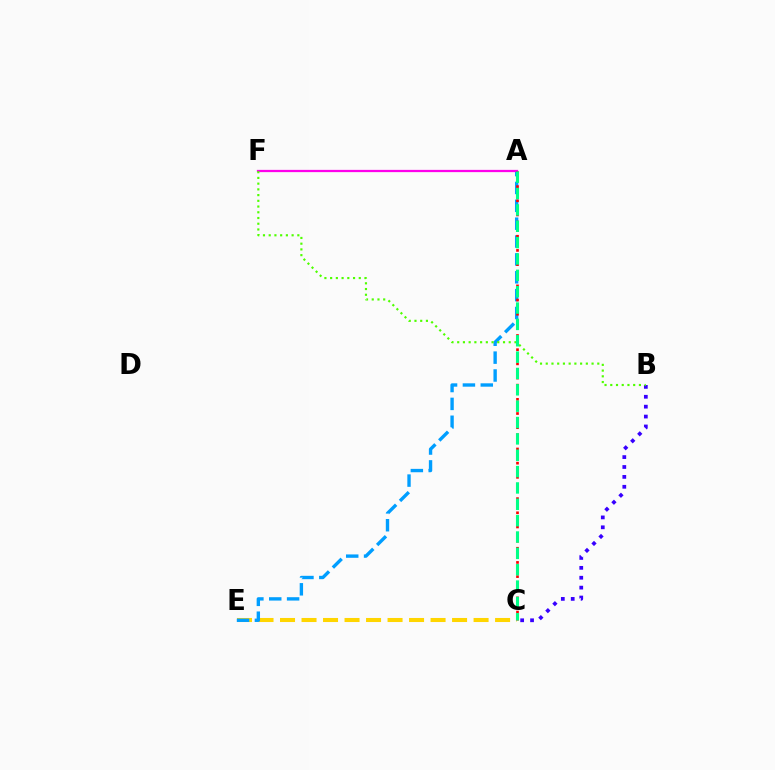{('C', 'E'): [{'color': '#ffd500', 'line_style': 'dashed', 'thickness': 2.92}], ('B', 'C'): [{'color': '#3700ff', 'line_style': 'dotted', 'thickness': 2.69}], ('A', 'E'): [{'color': '#009eff', 'line_style': 'dashed', 'thickness': 2.43}], ('A', 'F'): [{'color': '#ff00ed', 'line_style': 'solid', 'thickness': 1.63}], ('B', 'F'): [{'color': '#4fff00', 'line_style': 'dotted', 'thickness': 1.56}], ('A', 'C'): [{'color': '#ff0000', 'line_style': 'dotted', 'thickness': 1.93}, {'color': '#00ff86', 'line_style': 'dashed', 'thickness': 2.22}]}